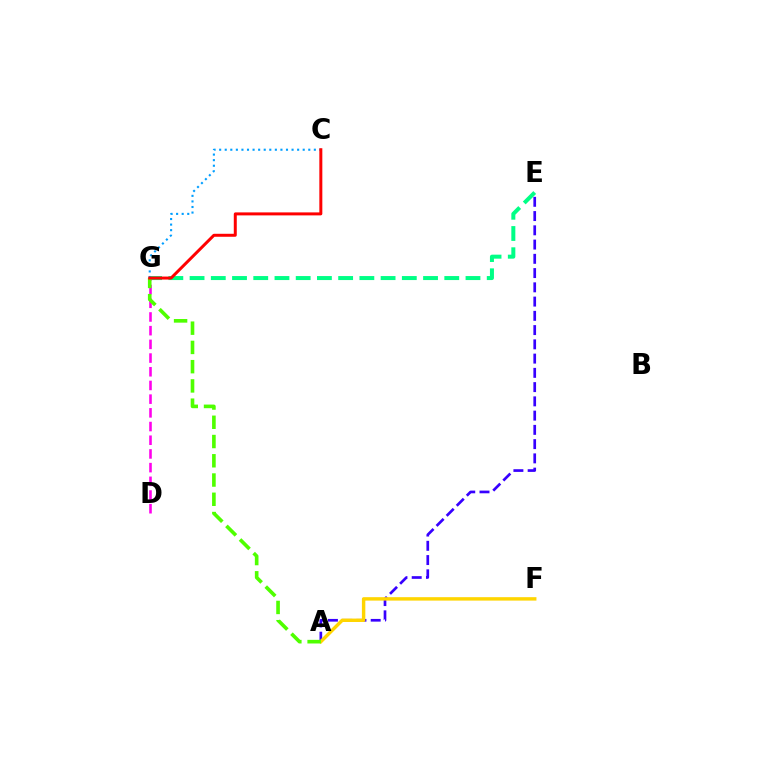{('A', 'E'): [{'color': '#3700ff', 'line_style': 'dashed', 'thickness': 1.94}], ('D', 'G'): [{'color': '#ff00ed', 'line_style': 'dashed', 'thickness': 1.86}], ('E', 'G'): [{'color': '#00ff86', 'line_style': 'dashed', 'thickness': 2.88}], ('C', 'G'): [{'color': '#009eff', 'line_style': 'dotted', 'thickness': 1.51}, {'color': '#ff0000', 'line_style': 'solid', 'thickness': 2.15}], ('A', 'F'): [{'color': '#ffd500', 'line_style': 'solid', 'thickness': 2.47}], ('A', 'G'): [{'color': '#4fff00', 'line_style': 'dashed', 'thickness': 2.62}]}